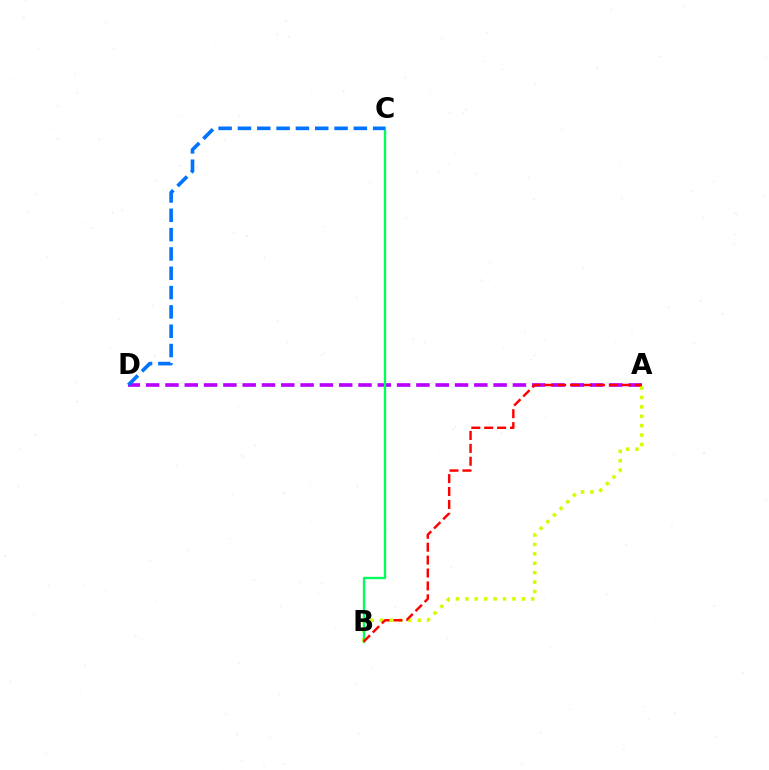{('A', 'D'): [{'color': '#b900ff', 'line_style': 'dashed', 'thickness': 2.62}], ('A', 'B'): [{'color': '#d1ff00', 'line_style': 'dotted', 'thickness': 2.56}, {'color': '#ff0000', 'line_style': 'dashed', 'thickness': 1.75}], ('B', 'C'): [{'color': '#00ff5c', 'line_style': 'solid', 'thickness': 1.7}], ('C', 'D'): [{'color': '#0074ff', 'line_style': 'dashed', 'thickness': 2.62}]}